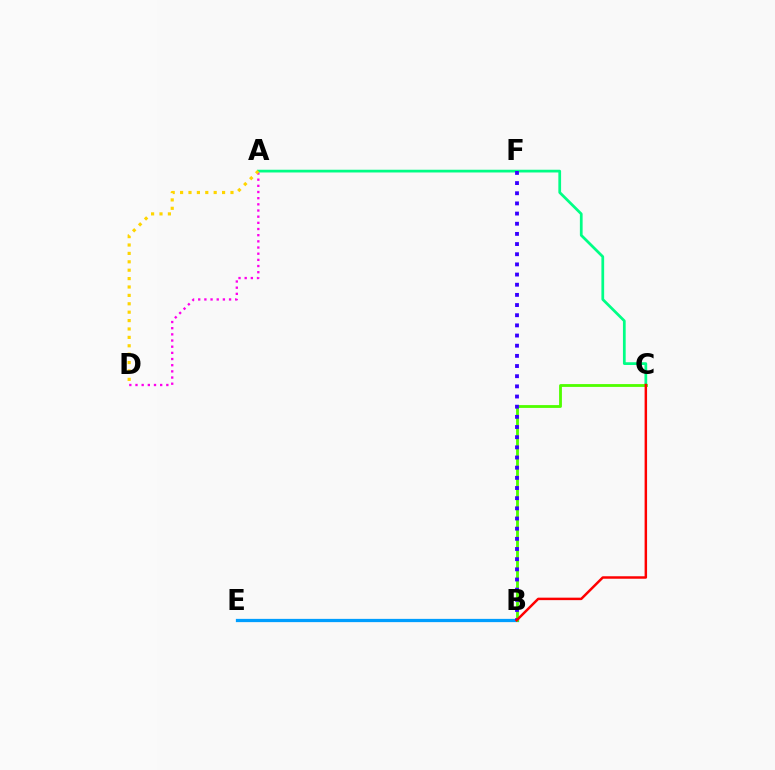{('A', 'D'): [{'color': '#ff00ed', 'line_style': 'dotted', 'thickness': 1.68}, {'color': '#ffd500', 'line_style': 'dotted', 'thickness': 2.28}], ('A', 'C'): [{'color': '#00ff86', 'line_style': 'solid', 'thickness': 1.97}], ('B', 'E'): [{'color': '#009eff', 'line_style': 'solid', 'thickness': 2.34}], ('B', 'C'): [{'color': '#4fff00', 'line_style': 'solid', 'thickness': 2.03}, {'color': '#ff0000', 'line_style': 'solid', 'thickness': 1.78}], ('B', 'F'): [{'color': '#3700ff', 'line_style': 'dotted', 'thickness': 2.76}]}